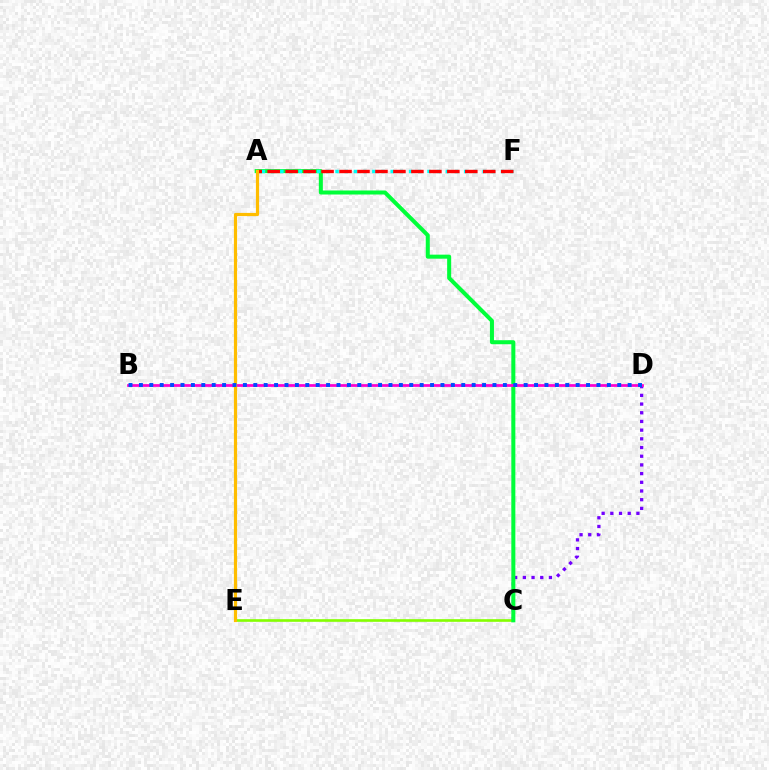{('C', 'D'): [{'color': '#7200ff', 'line_style': 'dotted', 'thickness': 2.36}], ('C', 'E'): [{'color': '#84ff00', 'line_style': 'solid', 'thickness': 1.9}], ('A', 'C'): [{'color': '#00ff39', 'line_style': 'solid', 'thickness': 2.9}], ('A', 'F'): [{'color': '#00fff6', 'line_style': 'dotted', 'thickness': 2.5}, {'color': '#ff0000', 'line_style': 'dashed', 'thickness': 2.44}], ('B', 'D'): [{'color': '#ff00cf', 'line_style': 'solid', 'thickness': 1.97}, {'color': '#004bff', 'line_style': 'dotted', 'thickness': 2.83}], ('A', 'E'): [{'color': '#ffbd00', 'line_style': 'solid', 'thickness': 2.29}]}